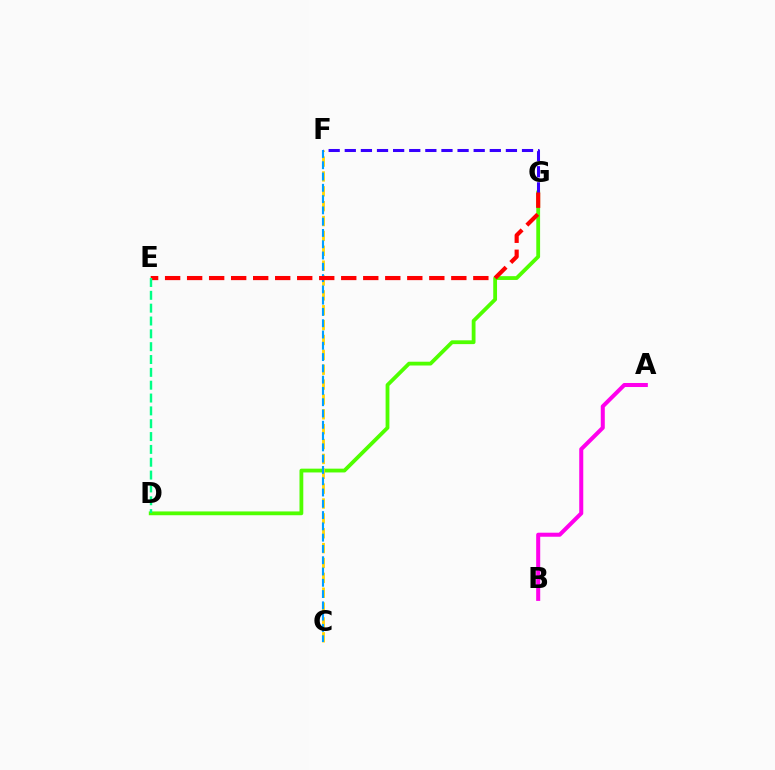{('D', 'G'): [{'color': '#4fff00', 'line_style': 'solid', 'thickness': 2.73}], ('C', 'F'): [{'color': '#ffd500', 'line_style': 'dashed', 'thickness': 2.02}, {'color': '#009eff', 'line_style': 'dashed', 'thickness': 1.53}], ('A', 'B'): [{'color': '#ff00ed', 'line_style': 'solid', 'thickness': 2.9}], ('F', 'G'): [{'color': '#3700ff', 'line_style': 'dashed', 'thickness': 2.19}], ('E', 'G'): [{'color': '#ff0000', 'line_style': 'dashed', 'thickness': 2.99}], ('D', 'E'): [{'color': '#00ff86', 'line_style': 'dashed', 'thickness': 1.74}]}